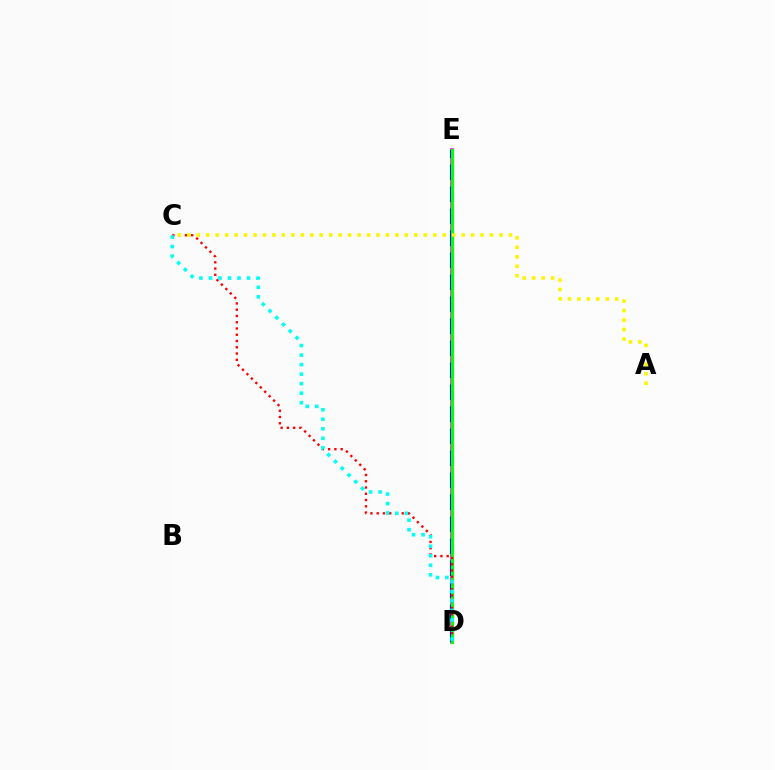{('D', 'E'): [{'color': '#ee00ff', 'line_style': 'solid', 'thickness': 2.59}, {'color': '#0010ff', 'line_style': 'dashed', 'thickness': 2.99}, {'color': '#08ff00', 'line_style': 'solid', 'thickness': 2.22}], ('C', 'D'): [{'color': '#ff0000', 'line_style': 'dotted', 'thickness': 1.7}, {'color': '#00fff6', 'line_style': 'dotted', 'thickness': 2.59}], ('A', 'C'): [{'color': '#fcf500', 'line_style': 'dotted', 'thickness': 2.57}]}